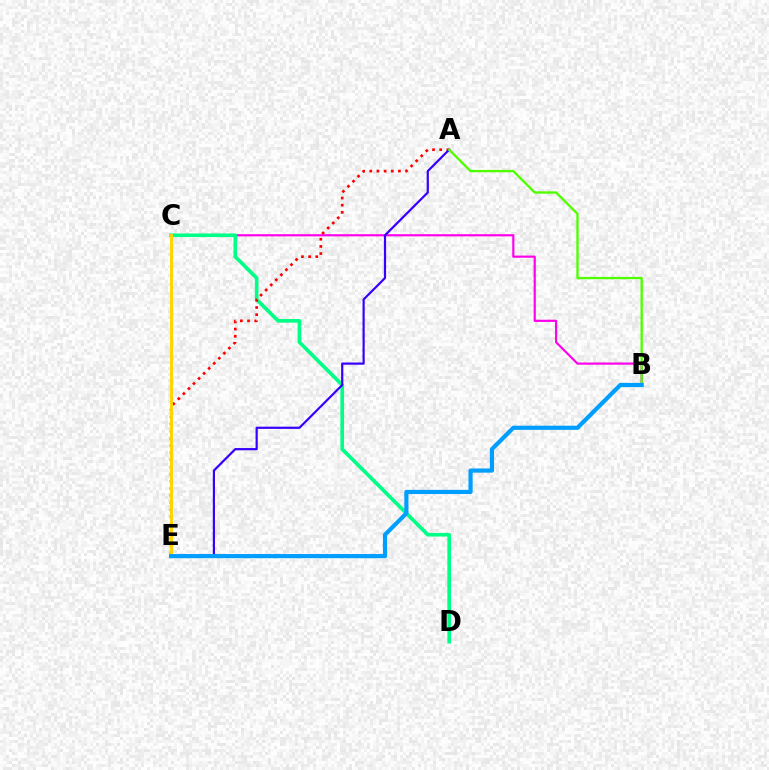{('B', 'C'): [{'color': '#ff00ed', 'line_style': 'solid', 'thickness': 1.57}], ('C', 'D'): [{'color': '#00ff86', 'line_style': 'solid', 'thickness': 2.62}], ('A', 'E'): [{'color': '#ff0000', 'line_style': 'dotted', 'thickness': 1.94}, {'color': '#3700ff', 'line_style': 'solid', 'thickness': 1.59}], ('C', 'E'): [{'color': '#ffd500', 'line_style': 'solid', 'thickness': 2.13}], ('A', 'B'): [{'color': '#4fff00', 'line_style': 'solid', 'thickness': 1.68}], ('B', 'E'): [{'color': '#009eff', 'line_style': 'solid', 'thickness': 3.0}]}